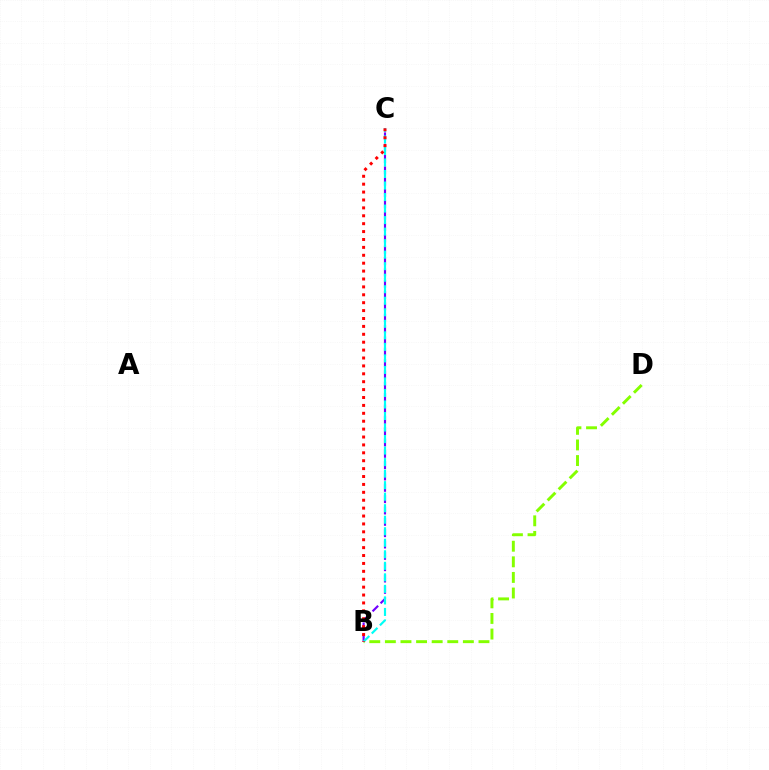{('B', 'D'): [{'color': '#84ff00', 'line_style': 'dashed', 'thickness': 2.12}], ('B', 'C'): [{'color': '#7200ff', 'line_style': 'dashed', 'thickness': 1.54}, {'color': '#00fff6', 'line_style': 'dashed', 'thickness': 1.57}, {'color': '#ff0000', 'line_style': 'dotted', 'thickness': 2.15}]}